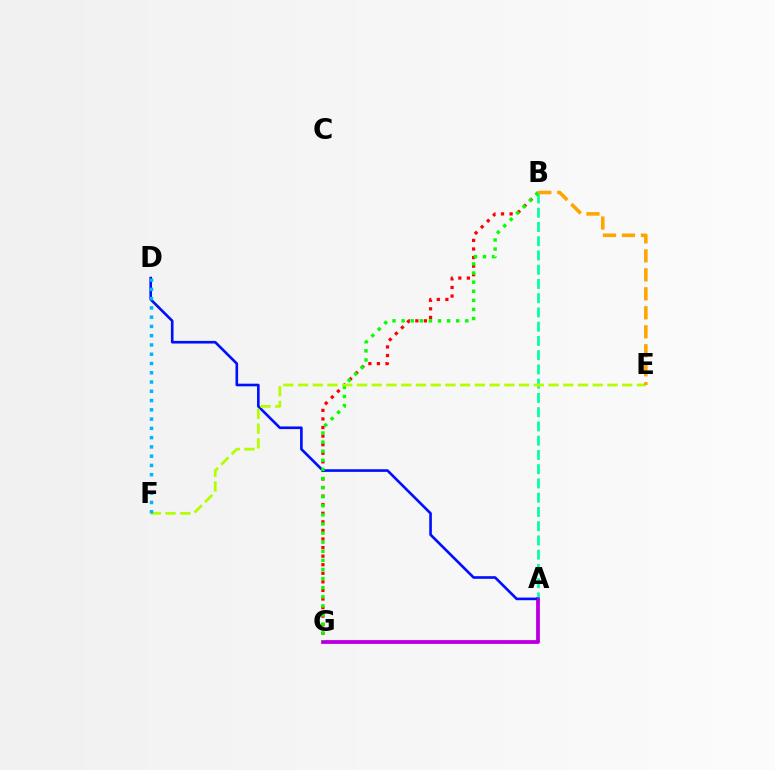{('B', 'G'): [{'color': '#ff0000', 'line_style': 'dotted', 'thickness': 2.33}, {'color': '#08ff00', 'line_style': 'dotted', 'thickness': 2.47}], ('A', 'G'): [{'color': '#ff00bd', 'line_style': 'solid', 'thickness': 2.82}, {'color': '#9b00ff', 'line_style': 'solid', 'thickness': 1.79}], ('A', 'B'): [{'color': '#00ff9d', 'line_style': 'dashed', 'thickness': 1.94}], ('A', 'D'): [{'color': '#0010ff', 'line_style': 'solid', 'thickness': 1.9}], ('E', 'F'): [{'color': '#b3ff00', 'line_style': 'dashed', 'thickness': 2.0}], ('B', 'E'): [{'color': '#ffa500', 'line_style': 'dashed', 'thickness': 2.58}], ('D', 'F'): [{'color': '#00b5ff', 'line_style': 'dotted', 'thickness': 2.52}]}